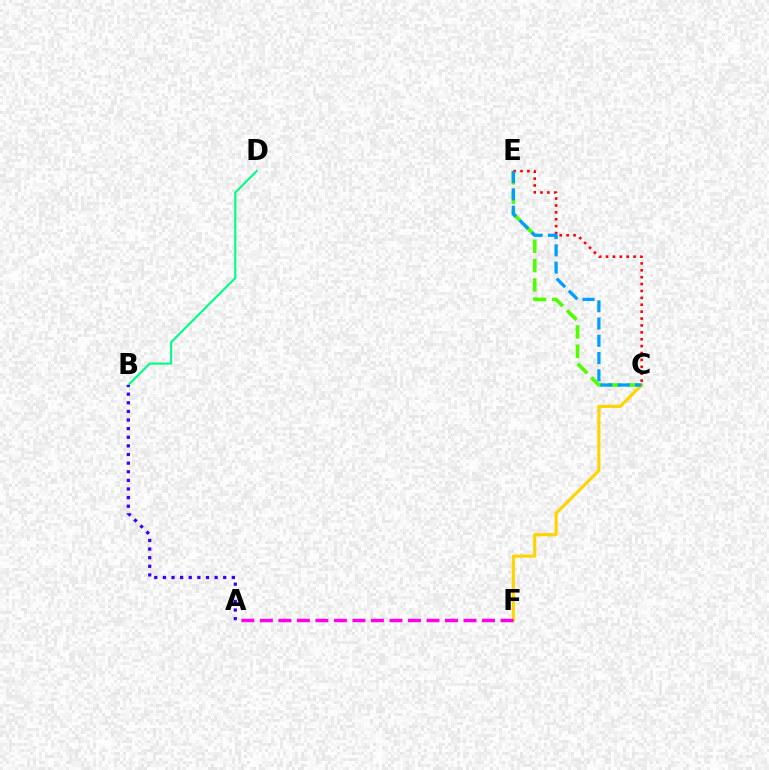{('C', 'F'): [{'color': '#ffd500', 'line_style': 'solid', 'thickness': 2.25}], ('B', 'D'): [{'color': '#00ff86', 'line_style': 'solid', 'thickness': 1.54}], ('C', 'E'): [{'color': '#4fff00', 'line_style': 'dashed', 'thickness': 2.62}, {'color': '#ff0000', 'line_style': 'dotted', 'thickness': 1.87}, {'color': '#009eff', 'line_style': 'dashed', 'thickness': 2.34}], ('A', 'B'): [{'color': '#3700ff', 'line_style': 'dotted', 'thickness': 2.34}], ('A', 'F'): [{'color': '#ff00ed', 'line_style': 'dashed', 'thickness': 2.52}]}